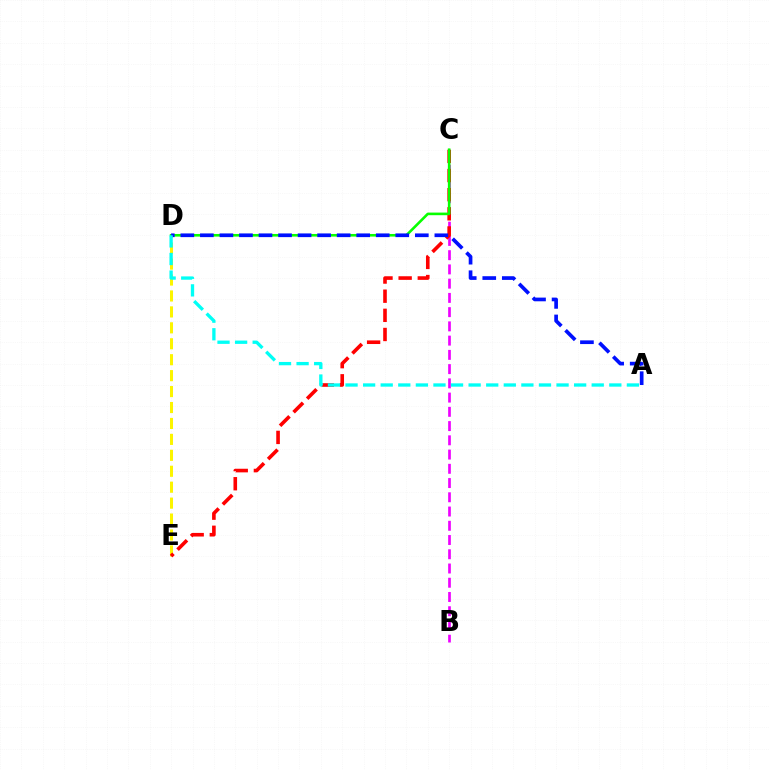{('B', 'C'): [{'color': '#ee00ff', 'line_style': 'dashed', 'thickness': 1.93}], ('D', 'E'): [{'color': '#fcf500', 'line_style': 'dashed', 'thickness': 2.16}], ('C', 'E'): [{'color': '#ff0000', 'line_style': 'dashed', 'thickness': 2.6}], ('C', 'D'): [{'color': '#08ff00', 'line_style': 'solid', 'thickness': 1.88}], ('A', 'D'): [{'color': '#0010ff', 'line_style': 'dashed', 'thickness': 2.65}, {'color': '#00fff6', 'line_style': 'dashed', 'thickness': 2.39}]}